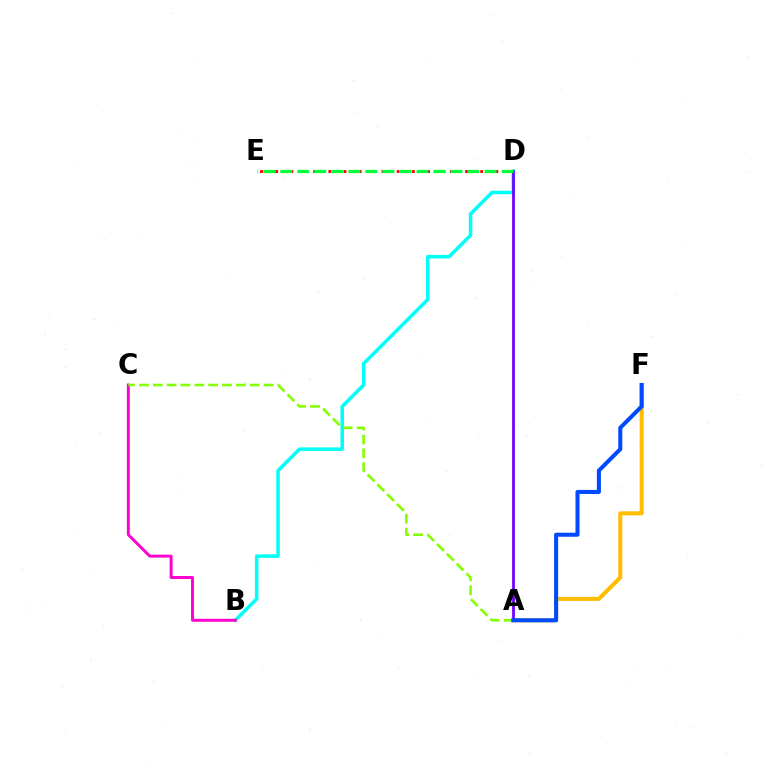{('B', 'D'): [{'color': '#00fff6', 'line_style': 'solid', 'thickness': 2.53}], ('A', 'F'): [{'color': '#ffbd00', 'line_style': 'solid', 'thickness': 2.91}, {'color': '#004bff', 'line_style': 'solid', 'thickness': 2.92}], ('B', 'C'): [{'color': '#ff00cf', 'line_style': 'solid', 'thickness': 2.12}], ('A', 'D'): [{'color': '#7200ff', 'line_style': 'solid', 'thickness': 1.99}], ('D', 'E'): [{'color': '#ff0000', 'line_style': 'dotted', 'thickness': 2.06}, {'color': '#00ff39', 'line_style': 'dashed', 'thickness': 2.31}], ('A', 'C'): [{'color': '#84ff00', 'line_style': 'dashed', 'thickness': 1.88}]}